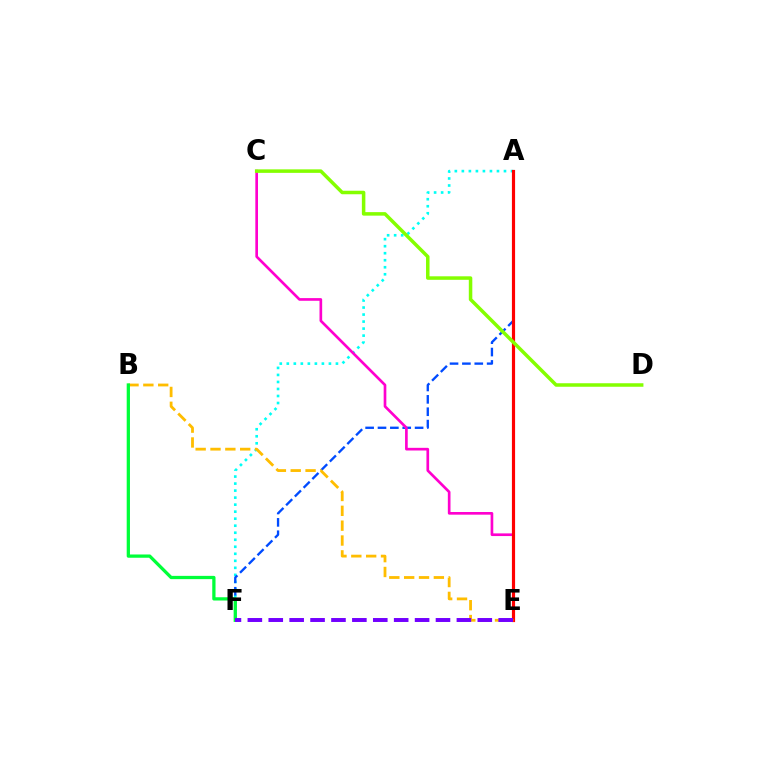{('A', 'F'): [{'color': '#00fff6', 'line_style': 'dotted', 'thickness': 1.91}, {'color': '#004bff', 'line_style': 'dashed', 'thickness': 1.68}], ('C', 'E'): [{'color': '#ff00cf', 'line_style': 'solid', 'thickness': 1.92}], ('A', 'E'): [{'color': '#ff0000', 'line_style': 'solid', 'thickness': 2.28}], ('B', 'E'): [{'color': '#ffbd00', 'line_style': 'dashed', 'thickness': 2.02}], ('B', 'F'): [{'color': '#00ff39', 'line_style': 'solid', 'thickness': 2.35}], ('E', 'F'): [{'color': '#7200ff', 'line_style': 'dashed', 'thickness': 2.84}], ('C', 'D'): [{'color': '#84ff00', 'line_style': 'solid', 'thickness': 2.53}]}